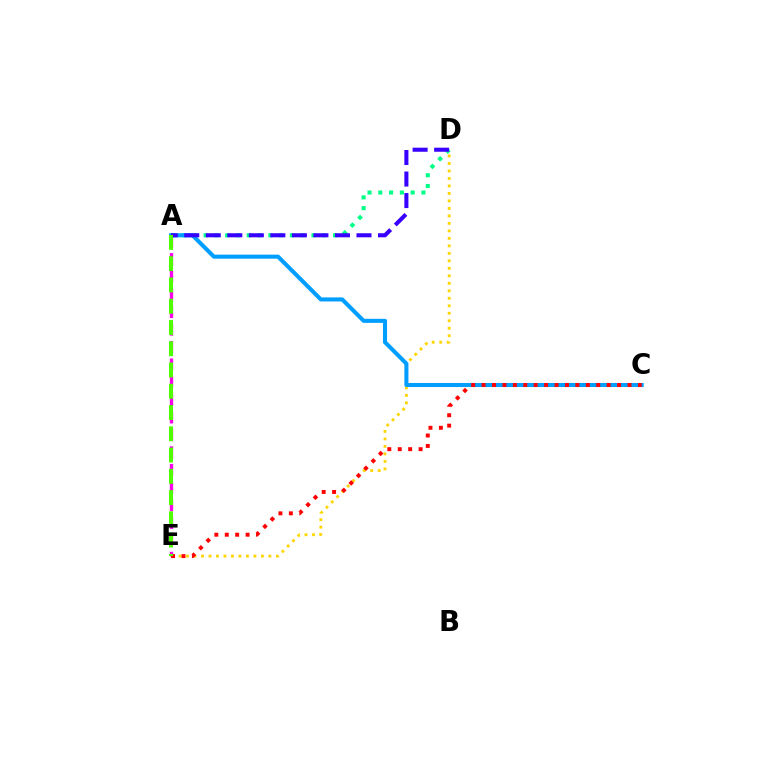{('A', 'D'): [{'color': '#00ff86', 'line_style': 'dotted', 'thickness': 2.93}, {'color': '#3700ff', 'line_style': 'dashed', 'thickness': 2.92}], ('D', 'E'): [{'color': '#ffd500', 'line_style': 'dotted', 'thickness': 2.03}], ('A', 'C'): [{'color': '#009eff', 'line_style': 'solid', 'thickness': 2.93}], ('A', 'E'): [{'color': '#ff00ed', 'line_style': 'dashed', 'thickness': 2.39}, {'color': '#4fff00', 'line_style': 'dashed', 'thickness': 2.89}], ('C', 'E'): [{'color': '#ff0000', 'line_style': 'dotted', 'thickness': 2.83}]}